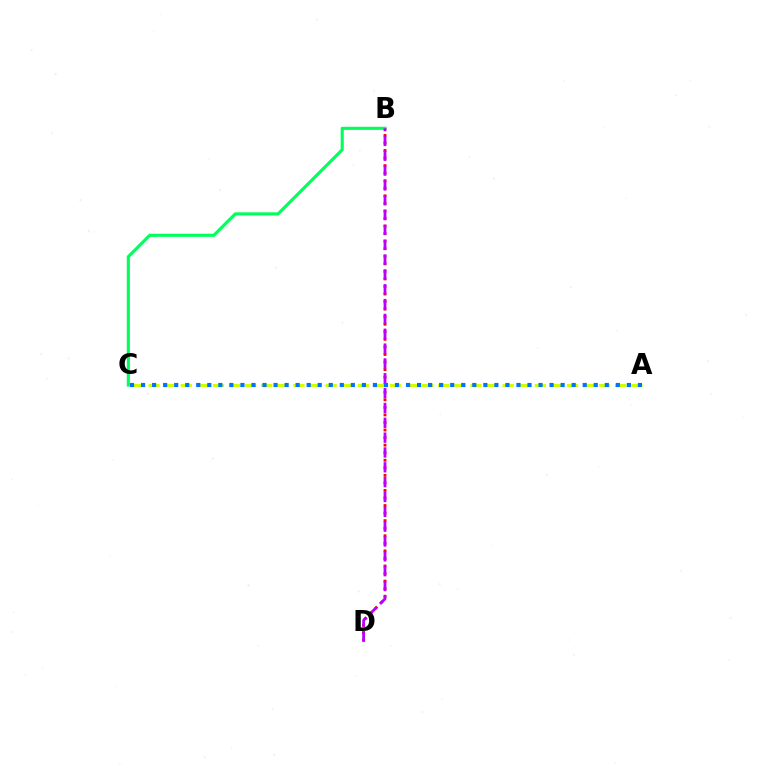{('B', 'D'): [{'color': '#ff0000', 'line_style': 'dotted', 'thickness': 2.05}, {'color': '#b900ff', 'line_style': 'dashed', 'thickness': 2.02}], ('A', 'C'): [{'color': '#d1ff00', 'line_style': 'dashed', 'thickness': 2.19}, {'color': '#0074ff', 'line_style': 'dotted', 'thickness': 3.0}], ('B', 'C'): [{'color': '#00ff5c', 'line_style': 'solid', 'thickness': 2.24}]}